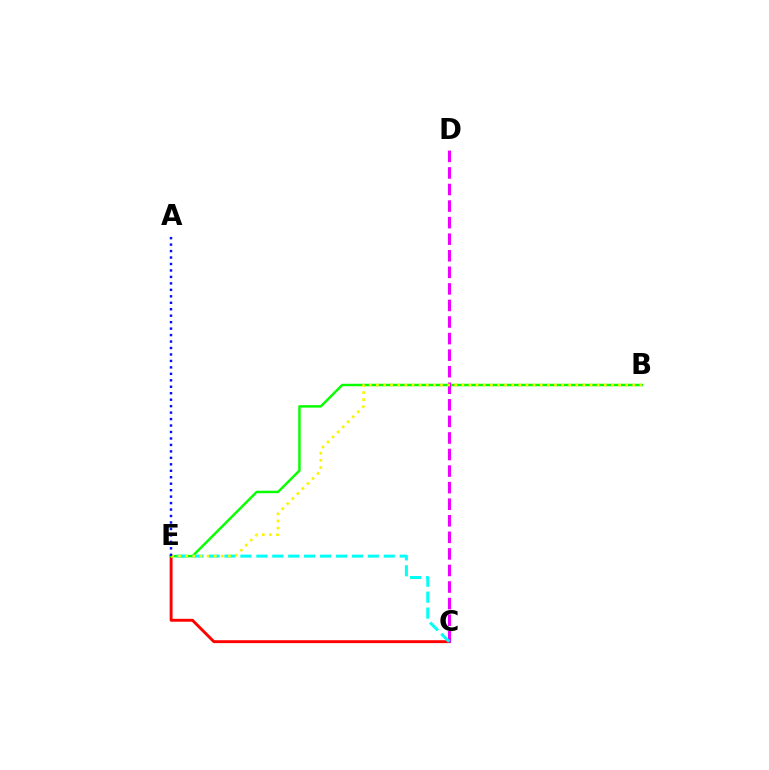{('C', 'E'): [{'color': '#ff0000', 'line_style': 'solid', 'thickness': 2.09}, {'color': '#00fff6', 'line_style': 'dashed', 'thickness': 2.16}], ('B', 'E'): [{'color': '#08ff00', 'line_style': 'solid', 'thickness': 1.77}, {'color': '#fcf500', 'line_style': 'dotted', 'thickness': 1.94}], ('C', 'D'): [{'color': '#ee00ff', 'line_style': 'dashed', 'thickness': 2.25}], ('A', 'E'): [{'color': '#0010ff', 'line_style': 'dotted', 'thickness': 1.76}]}